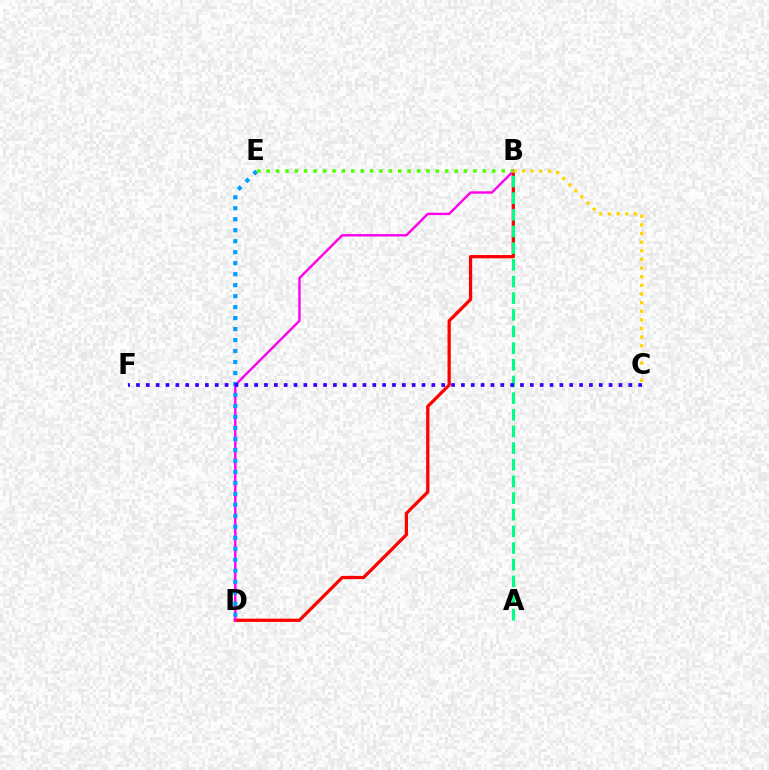{('B', 'D'): [{'color': '#ff0000', 'line_style': 'solid', 'thickness': 2.34}, {'color': '#ff00ed', 'line_style': 'solid', 'thickness': 1.73}], ('A', 'B'): [{'color': '#00ff86', 'line_style': 'dashed', 'thickness': 2.26}], ('B', 'C'): [{'color': '#ffd500', 'line_style': 'dotted', 'thickness': 2.35}], ('D', 'E'): [{'color': '#009eff', 'line_style': 'dotted', 'thickness': 2.98}], ('C', 'F'): [{'color': '#3700ff', 'line_style': 'dotted', 'thickness': 2.68}], ('B', 'E'): [{'color': '#4fff00', 'line_style': 'dotted', 'thickness': 2.55}]}